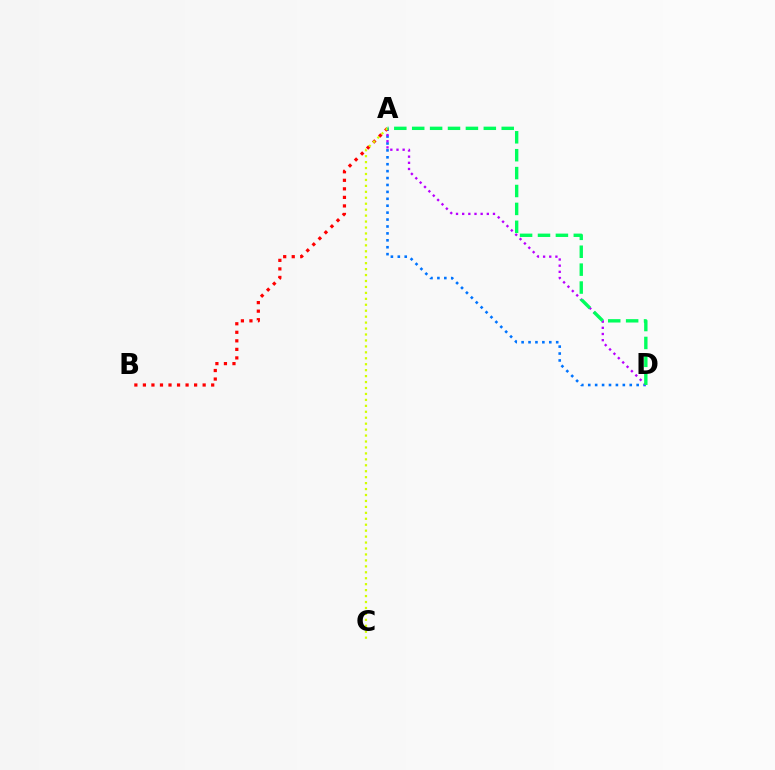{('A', 'D'): [{'color': '#0074ff', 'line_style': 'dotted', 'thickness': 1.88}, {'color': '#b900ff', 'line_style': 'dotted', 'thickness': 1.67}, {'color': '#00ff5c', 'line_style': 'dashed', 'thickness': 2.43}], ('A', 'B'): [{'color': '#ff0000', 'line_style': 'dotted', 'thickness': 2.32}], ('A', 'C'): [{'color': '#d1ff00', 'line_style': 'dotted', 'thickness': 1.62}]}